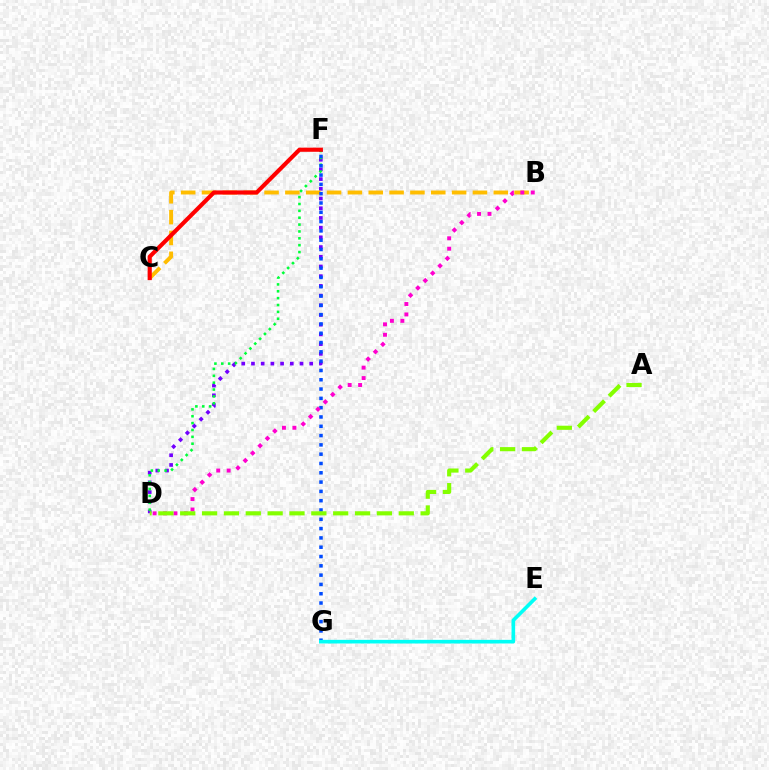{('D', 'F'): [{'color': '#7200ff', 'line_style': 'dotted', 'thickness': 2.64}, {'color': '#00ff39', 'line_style': 'dotted', 'thickness': 1.87}], ('B', 'C'): [{'color': '#ffbd00', 'line_style': 'dashed', 'thickness': 2.83}], ('F', 'G'): [{'color': '#004bff', 'line_style': 'dotted', 'thickness': 2.53}], ('E', 'G'): [{'color': '#00fff6', 'line_style': 'solid', 'thickness': 2.62}], ('C', 'F'): [{'color': '#ff0000', 'line_style': 'solid', 'thickness': 2.97}], ('B', 'D'): [{'color': '#ff00cf', 'line_style': 'dotted', 'thickness': 2.83}], ('A', 'D'): [{'color': '#84ff00', 'line_style': 'dashed', 'thickness': 2.97}]}